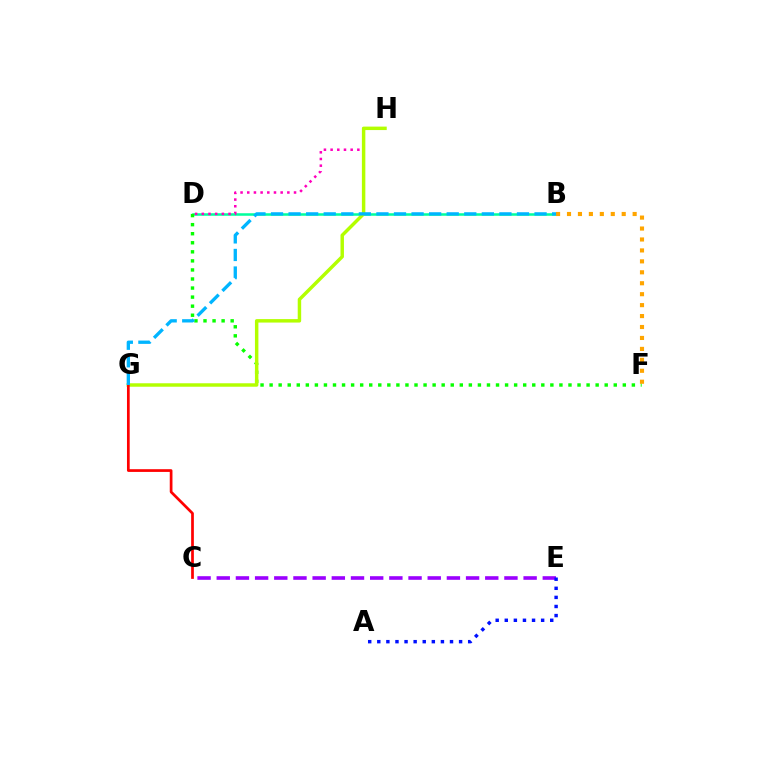{('B', 'D'): [{'color': '#00ff9d', 'line_style': 'solid', 'thickness': 1.82}], ('C', 'E'): [{'color': '#9b00ff', 'line_style': 'dashed', 'thickness': 2.61}], ('D', 'F'): [{'color': '#08ff00', 'line_style': 'dotted', 'thickness': 2.46}], ('D', 'H'): [{'color': '#ff00bd', 'line_style': 'dotted', 'thickness': 1.82}], ('G', 'H'): [{'color': '#b3ff00', 'line_style': 'solid', 'thickness': 2.49}], ('B', 'F'): [{'color': '#ffa500', 'line_style': 'dotted', 'thickness': 2.97}], ('A', 'E'): [{'color': '#0010ff', 'line_style': 'dotted', 'thickness': 2.47}], ('C', 'G'): [{'color': '#ff0000', 'line_style': 'solid', 'thickness': 1.96}], ('B', 'G'): [{'color': '#00b5ff', 'line_style': 'dashed', 'thickness': 2.39}]}